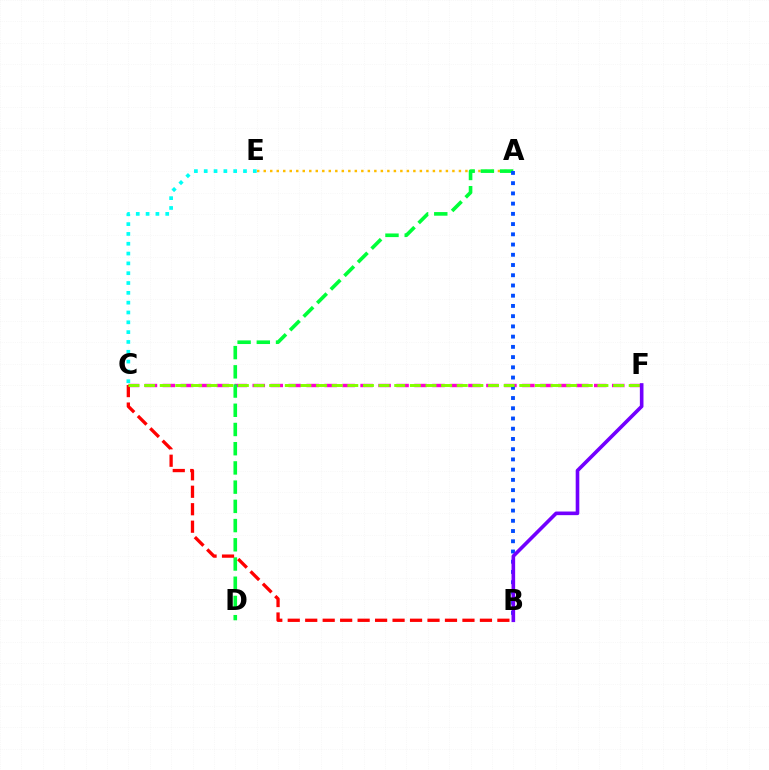{('A', 'E'): [{'color': '#ffbd00', 'line_style': 'dotted', 'thickness': 1.77}], ('C', 'F'): [{'color': '#ff00cf', 'line_style': 'dashed', 'thickness': 2.44}, {'color': '#84ff00', 'line_style': 'dashed', 'thickness': 2.12}], ('A', 'D'): [{'color': '#00ff39', 'line_style': 'dashed', 'thickness': 2.61}], ('A', 'B'): [{'color': '#004bff', 'line_style': 'dotted', 'thickness': 2.78}], ('C', 'E'): [{'color': '#00fff6', 'line_style': 'dotted', 'thickness': 2.67}], ('B', 'C'): [{'color': '#ff0000', 'line_style': 'dashed', 'thickness': 2.37}], ('B', 'F'): [{'color': '#7200ff', 'line_style': 'solid', 'thickness': 2.61}]}